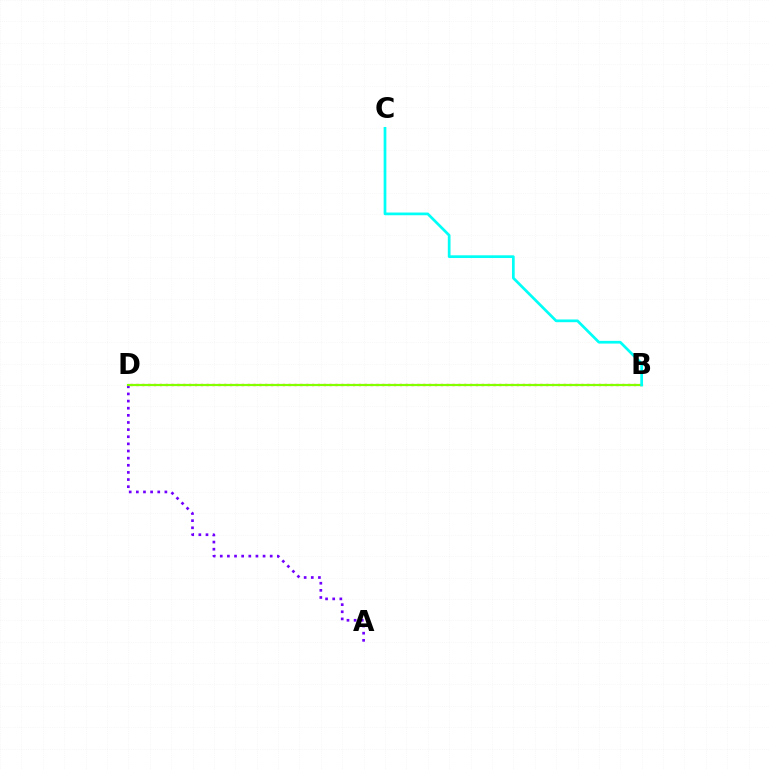{('A', 'D'): [{'color': '#7200ff', 'line_style': 'dotted', 'thickness': 1.94}], ('B', 'D'): [{'color': '#ff0000', 'line_style': 'dotted', 'thickness': 1.59}, {'color': '#84ff00', 'line_style': 'solid', 'thickness': 1.58}], ('B', 'C'): [{'color': '#00fff6', 'line_style': 'solid', 'thickness': 1.96}]}